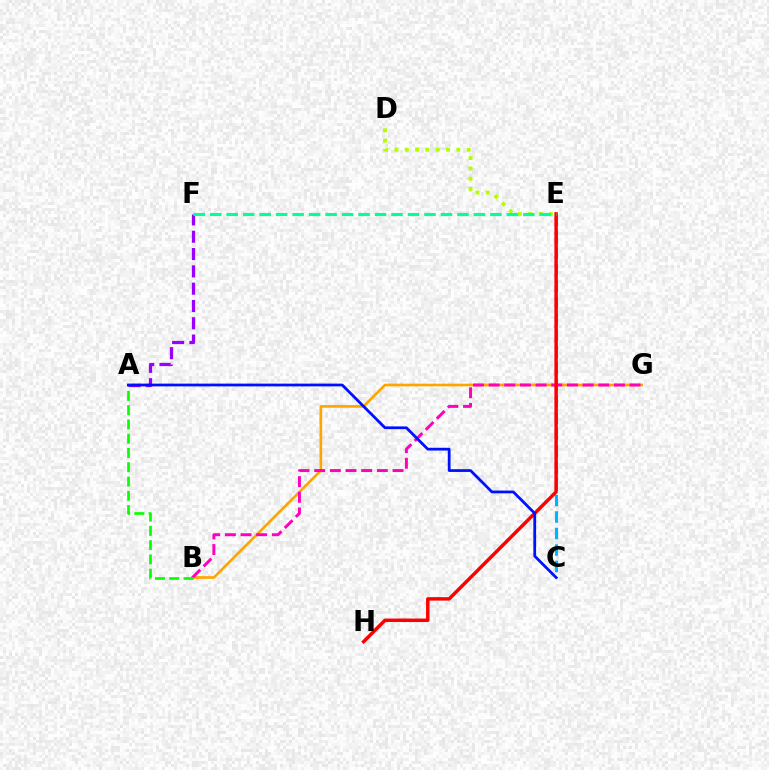{('B', 'G'): [{'color': '#ffa500', 'line_style': 'solid', 'thickness': 1.92}, {'color': '#ff00bd', 'line_style': 'dashed', 'thickness': 2.13}], ('C', 'E'): [{'color': '#00b5ff', 'line_style': 'dashed', 'thickness': 2.24}], ('A', 'B'): [{'color': '#08ff00', 'line_style': 'dashed', 'thickness': 1.94}], ('A', 'F'): [{'color': '#9b00ff', 'line_style': 'dashed', 'thickness': 2.35}], ('E', 'H'): [{'color': '#ff0000', 'line_style': 'solid', 'thickness': 2.49}], ('D', 'E'): [{'color': '#b3ff00', 'line_style': 'dotted', 'thickness': 2.8}], ('E', 'F'): [{'color': '#00ff9d', 'line_style': 'dashed', 'thickness': 2.24}], ('A', 'C'): [{'color': '#0010ff', 'line_style': 'solid', 'thickness': 1.99}]}